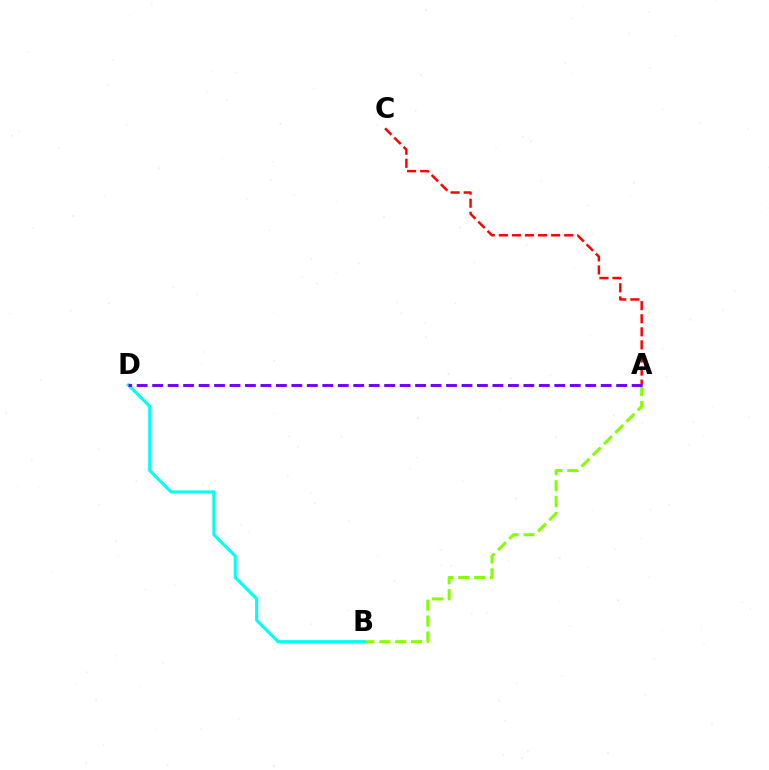{('A', 'C'): [{'color': '#ff0000', 'line_style': 'dashed', 'thickness': 1.78}], ('A', 'B'): [{'color': '#84ff00', 'line_style': 'dashed', 'thickness': 2.16}], ('B', 'D'): [{'color': '#00fff6', 'line_style': 'solid', 'thickness': 2.23}], ('A', 'D'): [{'color': '#7200ff', 'line_style': 'dashed', 'thickness': 2.1}]}